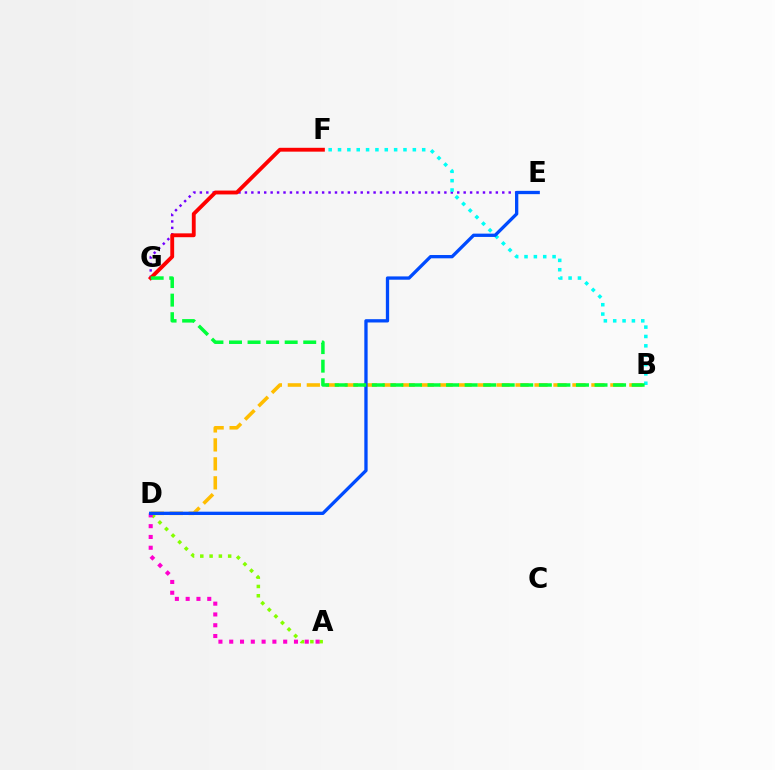{('A', 'D'): [{'color': '#84ff00', 'line_style': 'dotted', 'thickness': 2.52}, {'color': '#ff00cf', 'line_style': 'dotted', 'thickness': 2.93}], ('E', 'G'): [{'color': '#7200ff', 'line_style': 'dotted', 'thickness': 1.75}], ('F', 'G'): [{'color': '#ff0000', 'line_style': 'solid', 'thickness': 2.77}], ('B', 'D'): [{'color': '#ffbd00', 'line_style': 'dashed', 'thickness': 2.58}], ('B', 'F'): [{'color': '#00fff6', 'line_style': 'dotted', 'thickness': 2.54}], ('D', 'E'): [{'color': '#004bff', 'line_style': 'solid', 'thickness': 2.38}], ('B', 'G'): [{'color': '#00ff39', 'line_style': 'dashed', 'thickness': 2.52}]}